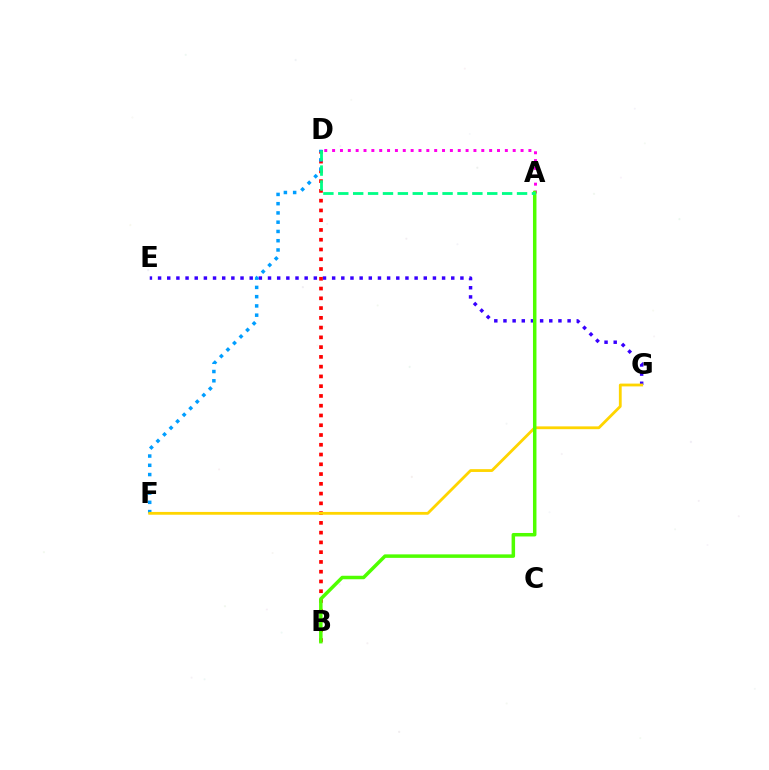{('E', 'G'): [{'color': '#3700ff', 'line_style': 'dotted', 'thickness': 2.49}], ('B', 'D'): [{'color': '#ff0000', 'line_style': 'dotted', 'thickness': 2.65}], ('D', 'F'): [{'color': '#009eff', 'line_style': 'dotted', 'thickness': 2.52}], ('F', 'G'): [{'color': '#ffd500', 'line_style': 'solid', 'thickness': 2.02}], ('A', 'D'): [{'color': '#ff00ed', 'line_style': 'dotted', 'thickness': 2.13}, {'color': '#00ff86', 'line_style': 'dashed', 'thickness': 2.02}], ('A', 'B'): [{'color': '#4fff00', 'line_style': 'solid', 'thickness': 2.52}]}